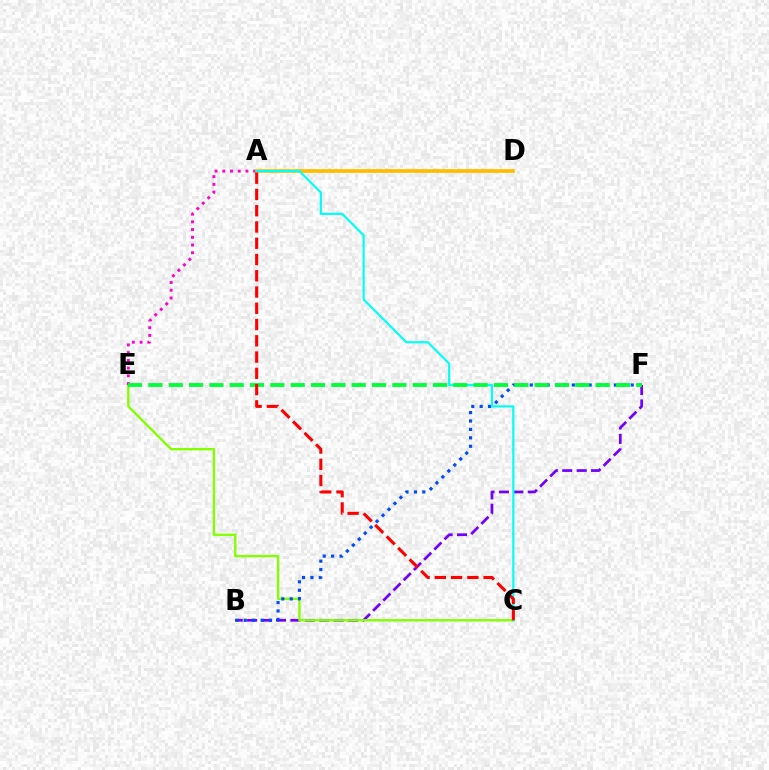{('B', 'F'): [{'color': '#7200ff', 'line_style': 'dashed', 'thickness': 1.96}, {'color': '#004bff', 'line_style': 'dotted', 'thickness': 2.29}], ('C', 'E'): [{'color': '#84ff00', 'line_style': 'solid', 'thickness': 1.7}], ('A', 'E'): [{'color': '#ff00cf', 'line_style': 'dotted', 'thickness': 2.1}], ('A', 'D'): [{'color': '#ffbd00', 'line_style': 'solid', 'thickness': 2.67}], ('A', 'C'): [{'color': '#00fff6', 'line_style': 'solid', 'thickness': 1.56}, {'color': '#ff0000', 'line_style': 'dashed', 'thickness': 2.21}], ('E', 'F'): [{'color': '#00ff39', 'line_style': 'dashed', 'thickness': 2.76}]}